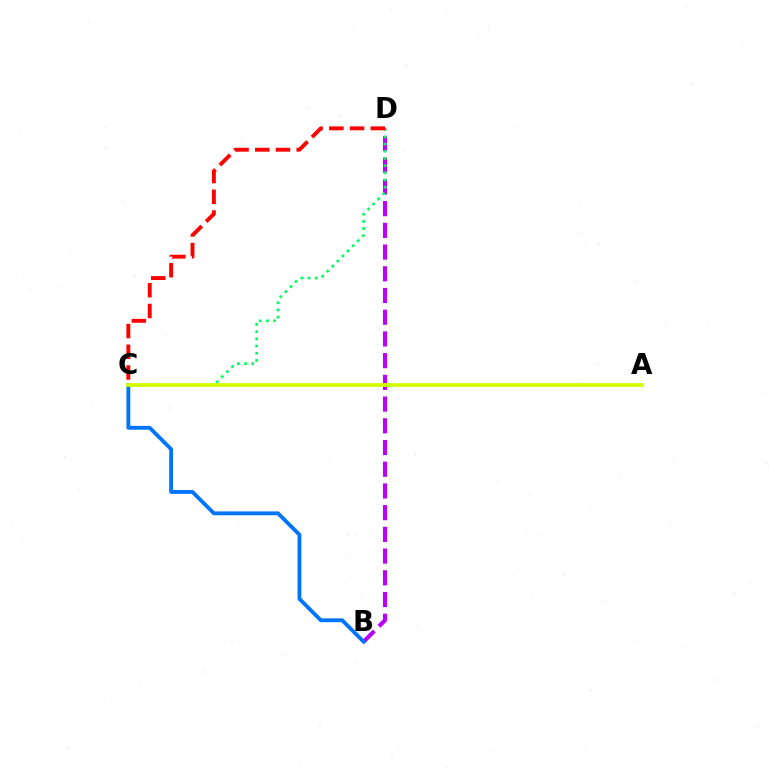{('B', 'D'): [{'color': '#b900ff', 'line_style': 'dashed', 'thickness': 2.95}], ('C', 'D'): [{'color': '#00ff5c', 'line_style': 'dotted', 'thickness': 1.95}, {'color': '#ff0000', 'line_style': 'dashed', 'thickness': 2.82}], ('B', 'C'): [{'color': '#0074ff', 'line_style': 'solid', 'thickness': 2.76}], ('A', 'C'): [{'color': '#d1ff00', 'line_style': 'solid', 'thickness': 2.71}]}